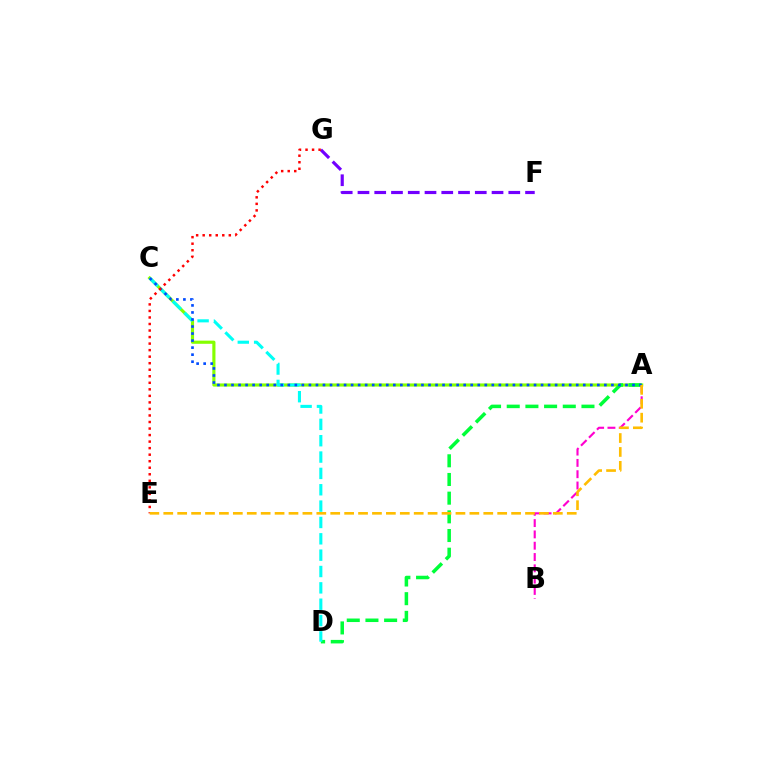{('A', 'B'): [{'color': '#ff00cf', 'line_style': 'dashed', 'thickness': 1.54}], ('A', 'C'): [{'color': '#84ff00', 'line_style': 'solid', 'thickness': 2.27}, {'color': '#004bff', 'line_style': 'dotted', 'thickness': 1.91}], ('A', 'D'): [{'color': '#00ff39', 'line_style': 'dashed', 'thickness': 2.54}], ('C', 'D'): [{'color': '#00fff6', 'line_style': 'dashed', 'thickness': 2.22}], ('F', 'G'): [{'color': '#7200ff', 'line_style': 'dashed', 'thickness': 2.28}], ('E', 'G'): [{'color': '#ff0000', 'line_style': 'dotted', 'thickness': 1.78}], ('A', 'E'): [{'color': '#ffbd00', 'line_style': 'dashed', 'thickness': 1.89}]}